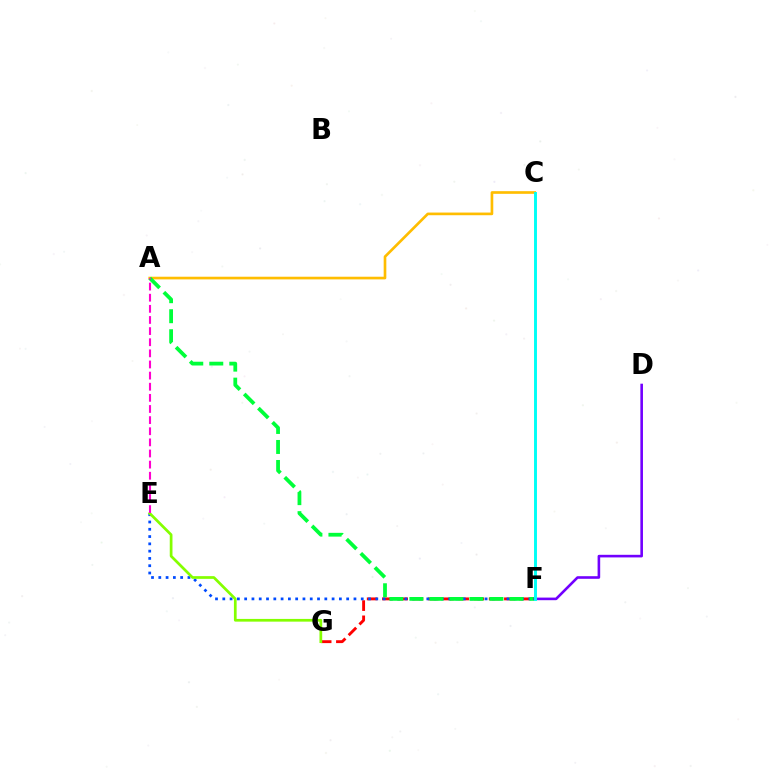{('F', 'G'): [{'color': '#ff0000', 'line_style': 'dashed', 'thickness': 2.07}], ('E', 'F'): [{'color': '#004bff', 'line_style': 'dotted', 'thickness': 1.98}], ('E', 'G'): [{'color': '#84ff00', 'line_style': 'solid', 'thickness': 1.96}], ('A', 'C'): [{'color': '#ffbd00', 'line_style': 'solid', 'thickness': 1.92}], ('A', 'F'): [{'color': '#00ff39', 'line_style': 'dashed', 'thickness': 2.72}], ('D', 'F'): [{'color': '#7200ff', 'line_style': 'solid', 'thickness': 1.88}], ('A', 'E'): [{'color': '#ff00cf', 'line_style': 'dashed', 'thickness': 1.51}], ('C', 'F'): [{'color': '#00fff6', 'line_style': 'solid', 'thickness': 2.11}]}